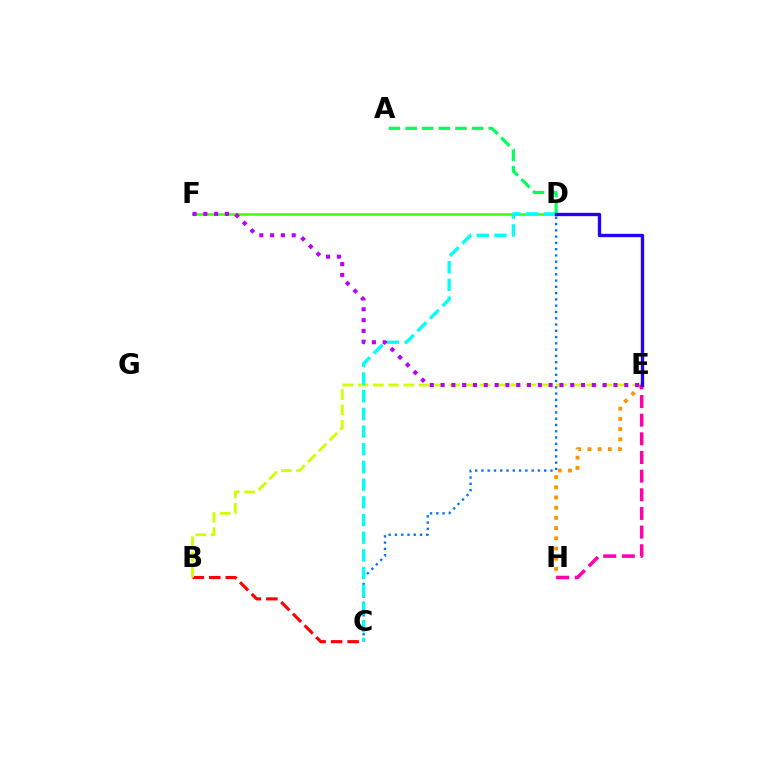{('D', 'F'): [{'color': '#3dff00', 'line_style': 'solid', 'thickness': 1.8}], ('A', 'D'): [{'color': '#00ff5c', 'line_style': 'dashed', 'thickness': 2.26}], ('C', 'D'): [{'color': '#0074ff', 'line_style': 'dotted', 'thickness': 1.71}, {'color': '#00fff6', 'line_style': 'dashed', 'thickness': 2.4}], ('B', 'C'): [{'color': '#ff0000', 'line_style': 'dashed', 'thickness': 2.24}], ('B', 'E'): [{'color': '#d1ff00', 'line_style': 'dashed', 'thickness': 2.07}], ('E', 'H'): [{'color': '#ff9400', 'line_style': 'dotted', 'thickness': 2.77}, {'color': '#ff00ac', 'line_style': 'dashed', 'thickness': 2.53}], ('E', 'F'): [{'color': '#b900ff', 'line_style': 'dotted', 'thickness': 2.94}], ('D', 'E'): [{'color': '#2500ff', 'line_style': 'solid', 'thickness': 2.41}]}